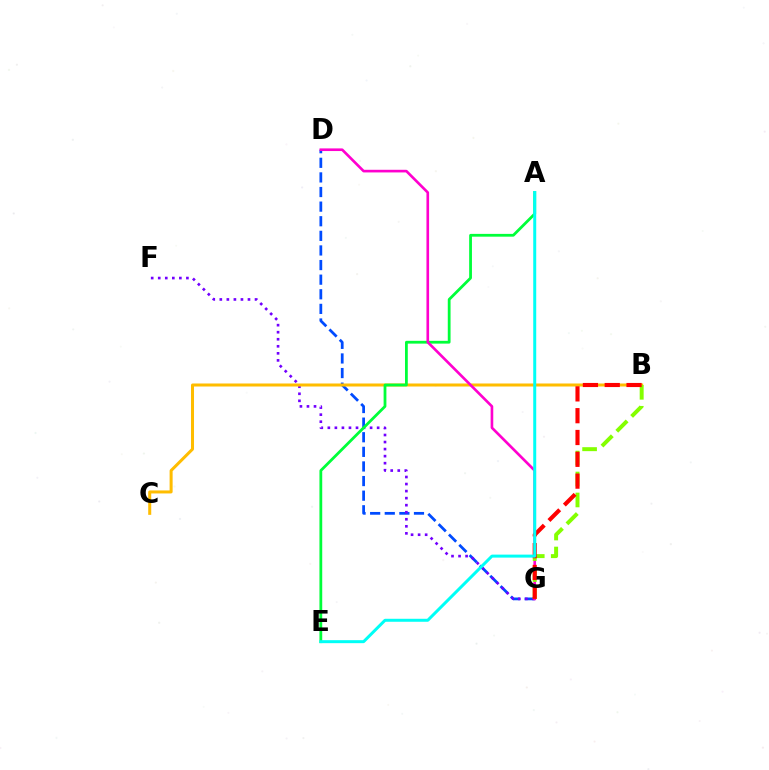{('D', 'G'): [{'color': '#004bff', 'line_style': 'dashed', 'thickness': 1.98}, {'color': '#ff00cf', 'line_style': 'solid', 'thickness': 1.9}], ('F', 'G'): [{'color': '#7200ff', 'line_style': 'dotted', 'thickness': 1.91}], ('B', 'C'): [{'color': '#ffbd00', 'line_style': 'solid', 'thickness': 2.17}], ('A', 'E'): [{'color': '#00ff39', 'line_style': 'solid', 'thickness': 2.01}, {'color': '#00fff6', 'line_style': 'solid', 'thickness': 2.15}], ('B', 'G'): [{'color': '#84ff00', 'line_style': 'dashed', 'thickness': 2.85}, {'color': '#ff0000', 'line_style': 'dashed', 'thickness': 2.96}]}